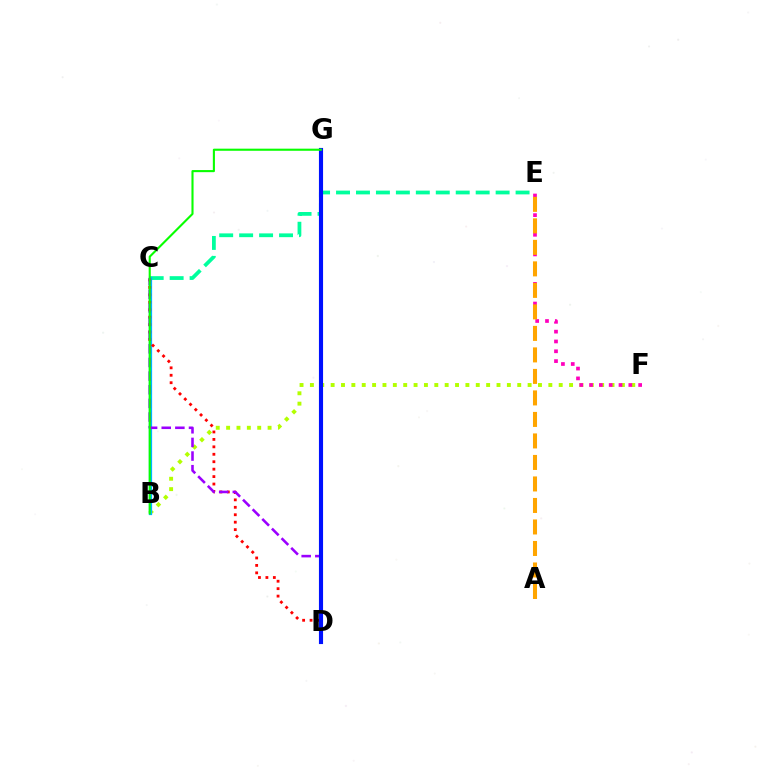{('C', 'E'): [{'color': '#00ff9d', 'line_style': 'dashed', 'thickness': 2.71}], ('B', 'F'): [{'color': '#b3ff00', 'line_style': 'dotted', 'thickness': 2.82}], ('B', 'C'): [{'color': '#00b5ff', 'line_style': 'solid', 'thickness': 2.33}], ('C', 'D'): [{'color': '#ff0000', 'line_style': 'dotted', 'thickness': 2.02}, {'color': '#9b00ff', 'line_style': 'dashed', 'thickness': 1.85}], ('D', 'G'): [{'color': '#0010ff', 'line_style': 'solid', 'thickness': 2.97}], ('B', 'G'): [{'color': '#08ff00', 'line_style': 'solid', 'thickness': 1.52}], ('E', 'F'): [{'color': '#ff00bd', 'line_style': 'dotted', 'thickness': 2.67}], ('A', 'E'): [{'color': '#ffa500', 'line_style': 'dashed', 'thickness': 2.92}]}